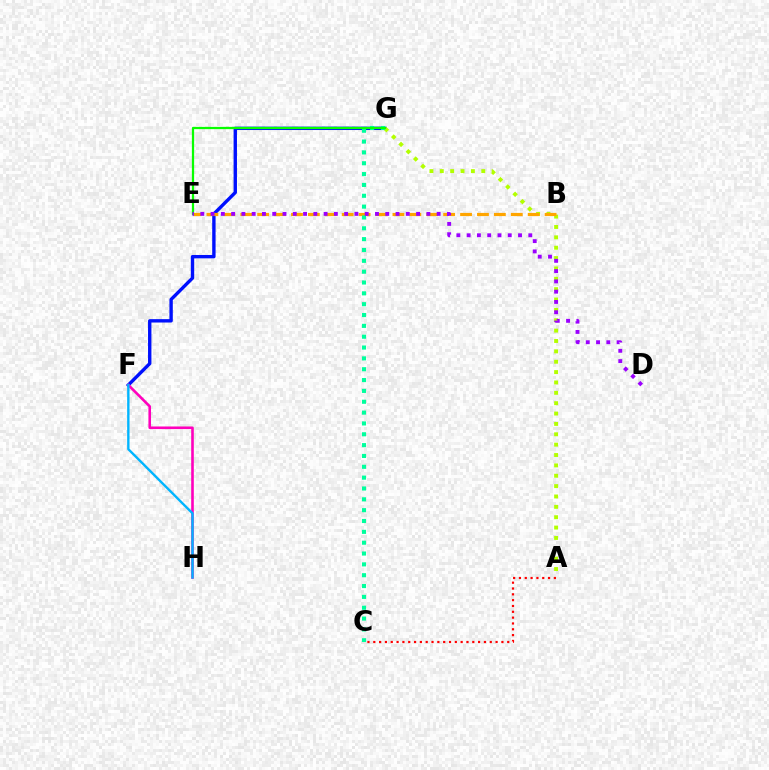{('A', 'C'): [{'color': '#ff0000', 'line_style': 'dotted', 'thickness': 1.58}], ('F', 'G'): [{'color': '#0010ff', 'line_style': 'solid', 'thickness': 2.43}], ('F', 'H'): [{'color': '#ff00bd', 'line_style': 'solid', 'thickness': 1.88}, {'color': '#00b5ff', 'line_style': 'solid', 'thickness': 1.71}], ('A', 'G'): [{'color': '#b3ff00', 'line_style': 'dotted', 'thickness': 2.82}], ('B', 'E'): [{'color': '#ffa500', 'line_style': 'dashed', 'thickness': 2.3}], ('C', 'G'): [{'color': '#00ff9d', 'line_style': 'dotted', 'thickness': 2.95}], ('E', 'G'): [{'color': '#08ff00', 'line_style': 'solid', 'thickness': 1.62}], ('D', 'E'): [{'color': '#9b00ff', 'line_style': 'dotted', 'thickness': 2.79}]}